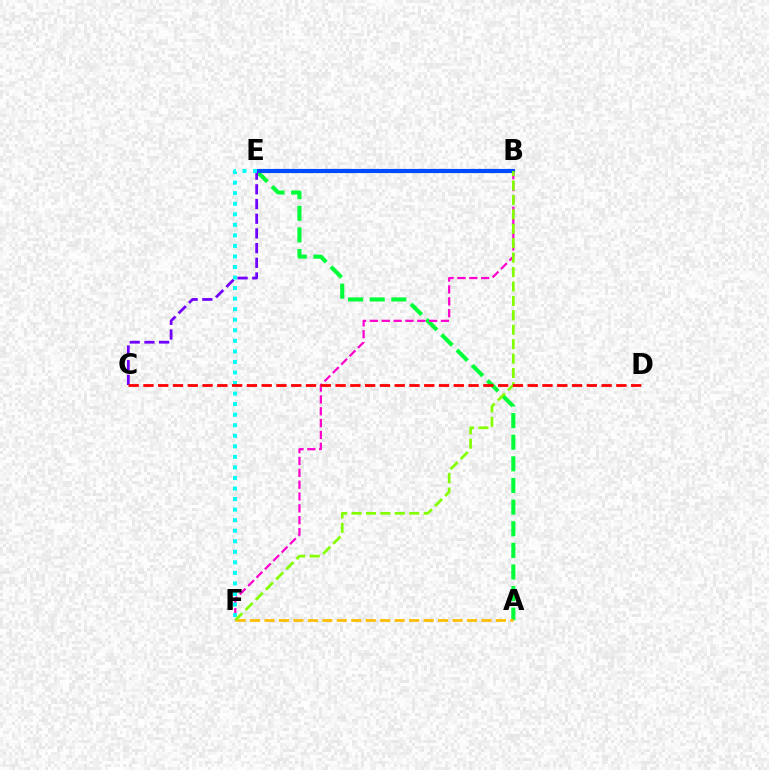{('A', 'E'): [{'color': '#00ff39', 'line_style': 'dashed', 'thickness': 2.94}], ('B', 'F'): [{'color': '#ff00cf', 'line_style': 'dashed', 'thickness': 1.61}, {'color': '#84ff00', 'line_style': 'dashed', 'thickness': 1.96}], ('A', 'F'): [{'color': '#ffbd00', 'line_style': 'dashed', 'thickness': 1.97}], ('B', 'E'): [{'color': '#004bff', 'line_style': 'solid', 'thickness': 2.99}], ('C', 'E'): [{'color': '#7200ff', 'line_style': 'dashed', 'thickness': 2.0}], ('E', 'F'): [{'color': '#00fff6', 'line_style': 'dotted', 'thickness': 2.87}], ('C', 'D'): [{'color': '#ff0000', 'line_style': 'dashed', 'thickness': 2.01}]}